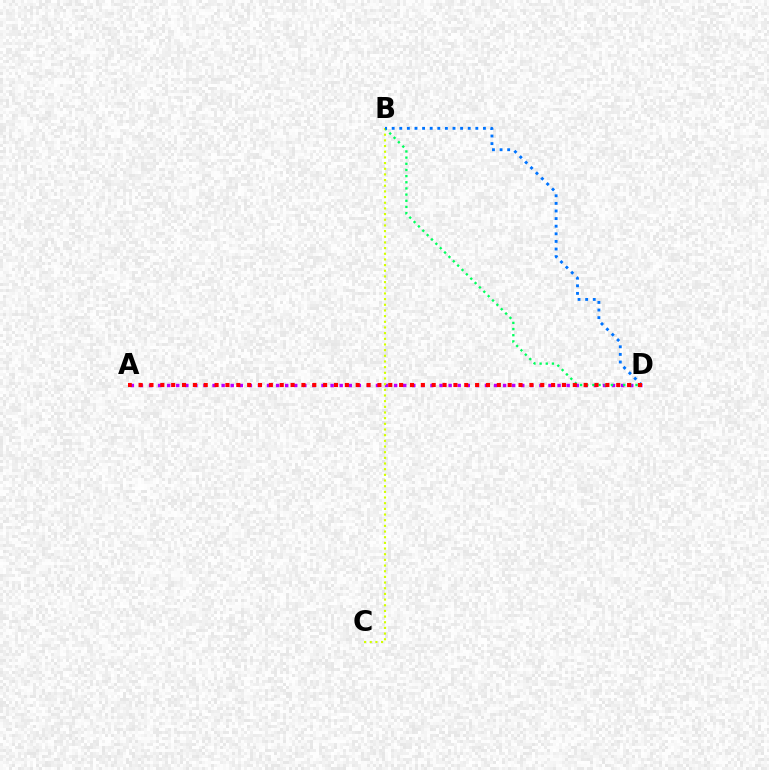{('A', 'D'): [{'color': '#b900ff', 'line_style': 'dotted', 'thickness': 2.47}, {'color': '#ff0000', 'line_style': 'dotted', 'thickness': 2.95}], ('B', 'D'): [{'color': '#00ff5c', 'line_style': 'dotted', 'thickness': 1.67}, {'color': '#0074ff', 'line_style': 'dotted', 'thickness': 2.07}], ('B', 'C'): [{'color': '#d1ff00', 'line_style': 'dotted', 'thickness': 1.54}]}